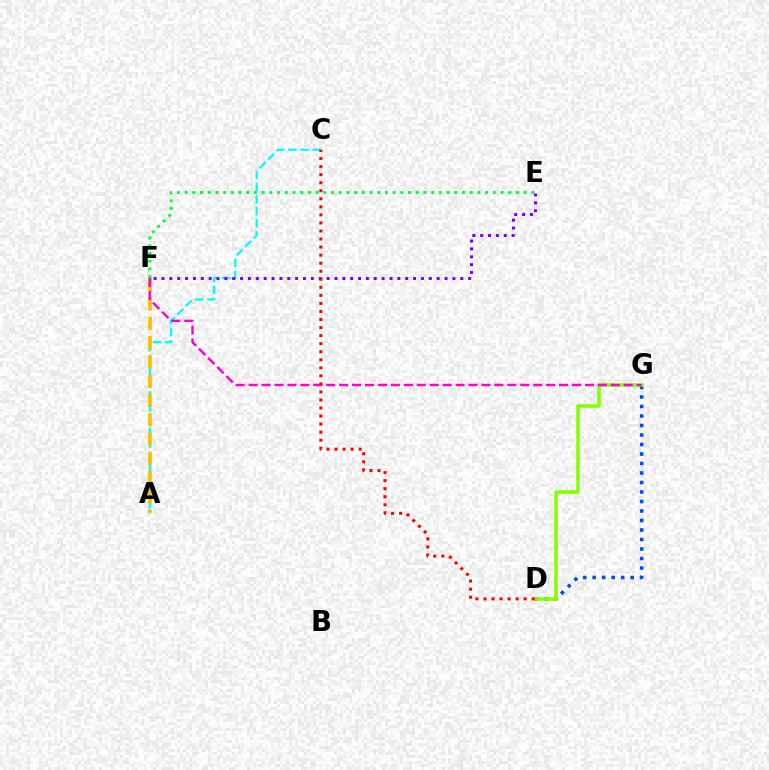{('D', 'G'): [{'color': '#004bff', 'line_style': 'dotted', 'thickness': 2.58}, {'color': '#84ff00', 'line_style': 'solid', 'thickness': 2.53}], ('E', 'F'): [{'color': '#00ff39', 'line_style': 'dotted', 'thickness': 2.09}, {'color': '#7200ff', 'line_style': 'dotted', 'thickness': 2.14}], ('A', 'C'): [{'color': '#00fff6', 'line_style': 'dashed', 'thickness': 1.64}], ('A', 'F'): [{'color': '#ffbd00', 'line_style': 'dashed', 'thickness': 2.62}], ('F', 'G'): [{'color': '#ff00cf', 'line_style': 'dashed', 'thickness': 1.76}], ('C', 'D'): [{'color': '#ff0000', 'line_style': 'dotted', 'thickness': 2.19}]}